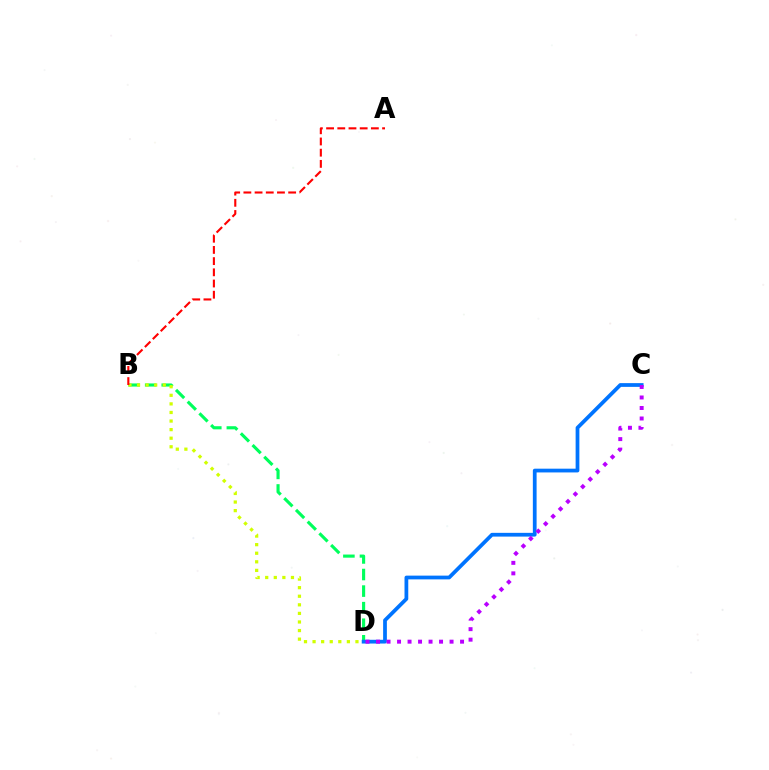{('B', 'D'): [{'color': '#00ff5c', 'line_style': 'dashed', 'thickness': 2.25}, {'color': '#d1ff00', 'line_style': 'dotted', 'thickness': 2.33}], ('C', 'D'): [{'color': '#0074ff', 'line_style': 'solid', 'thickness': 2.7}, {'color': '#b900ff', 'line_style': 'dotted', 'thickness': 2.85}], ('A', 'B'): [{'color': '#ff0000', 'line_style': 'dashed', 'thickness': 1.52}]}